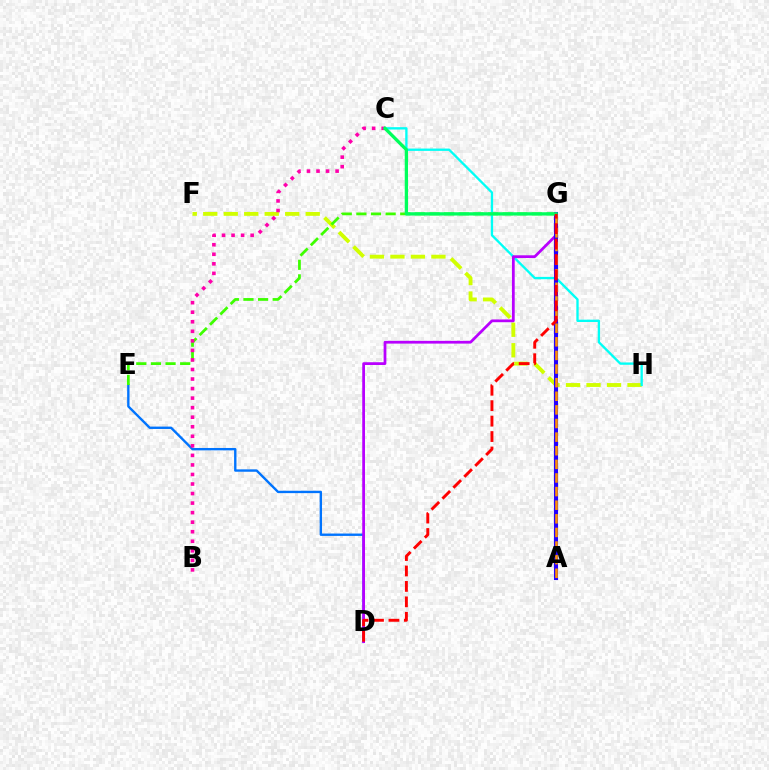{('F', 'H'): [{'color': '#d1ff00', 'line_style': 'dashed', 'thickness': 2.78}], ('D', 'E'): [{'color': '#0074ff', 'line_style': 'solid', 'thickness': 1.71}], ('E', 'G'): [{'color': '#3dff00', 'line_style': 'dashed', 'thickness': 1.99}], ('B', 'C'): [{'color': '#ff00ac', 'line_style': 'dotted', 'thickness': 2.59}], ('C', 'H'): [{'color': '#00fff6', 'line_style': 'solid', 'thickness': 1.68}], ('D', 'G'): [{'color': '#b900ff', 'line_style': 'solid', 'thickness': 1.98}, {'color': '#ff0000', 'line_style': 'dashed', 'thickness': 2.1}], ('A', 'G'): [{'color': '#2500ff', 'line_style': 'solid', 'thickness': 2.96}, {'color': '#ff9400', 'line_style': 'dashed', 'thickness': 1.85}], ('C', 'G'): [{'color': '#00ff5c', 'line_style': 'solid', 'thickness': 2.37}]}